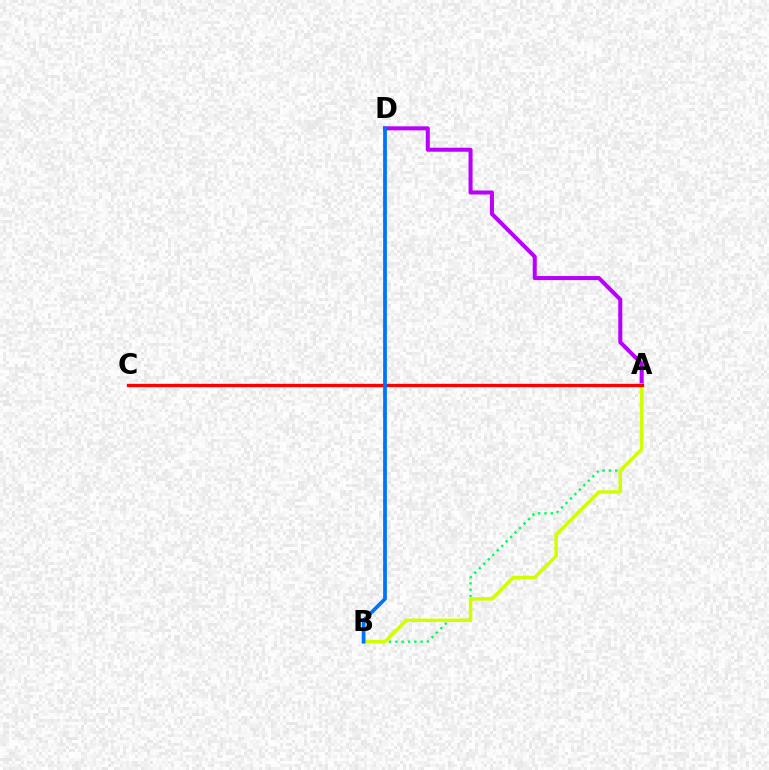{('A', 'B'): [{'color': '#00ff5c', 'line_style': 'dotted', 'thickness': 1.72}, {'color': '#d1ff00', 'line_style': 'solid', 'thickness': 2.52}], ('A', 'D'): [{'color': '#b900ff', 'line_style': 'solid', 'thickness': 2.9}], ('A', 'C'): [{'color': '#ff0000', 'line_style': 'solid', 'thickness': 2.38}], ('B', 'D'): [{'color': '#0074ff', 'line_style': 'solid', 'thickness': 2.7}]}